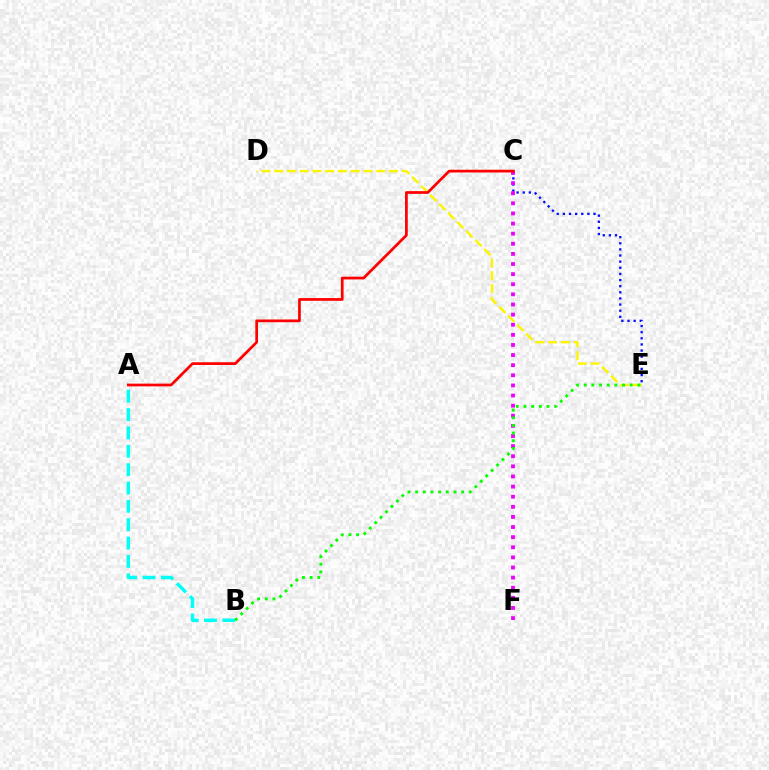{('C', 'E'): [{'color': '#0010ff', 'line_style': 'dotted', 'thickness': 1.66}], ('A', 'B'): [{'color': '#00fff6', 'line_style': 'dashed', 'thickness': 2.49}], ('C', 'F'): [{'color': '#ee00ff', 'line_style': 'dotted', 'thickness': 2.75}], ('D', 'E'): [{'color': '#fcf500', 'line_style': 'dashed', 'thickness': 1.73}], ('A', 'C'): [{'color': '#ff0000', 'line_style': 'solid', 'thickness': 1.96}], ('B', 'E'): [{'color': '#08ff00', 'line_style': 'dotted', 'thickness': 2.09}]}